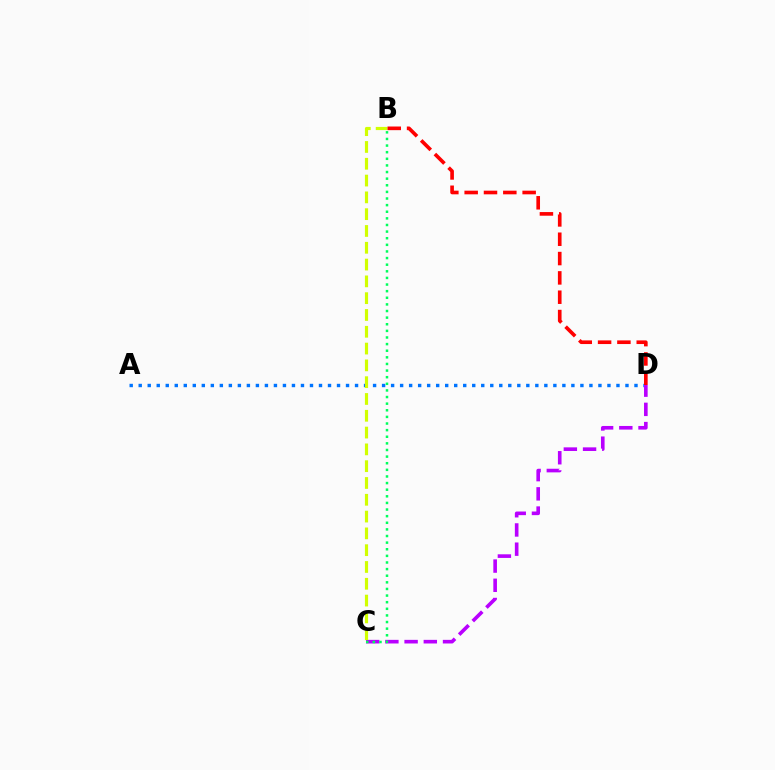{('A', 'D'): [{'color': '#0074ff', 'line_style': 'dotted', 'thickness': 2.45}], ('C', 'D'): [{'color': '#b900ff', 'line_style': 'dashed', 'thickness': 2.61}], ('B', 'C'): [{'color': '#d1ff00', 'line_style': 'dashed', 'thickness': 2.28}, {'color': '#00ff5c', 'line_style': 'dotted', 'thickness': 1.8}], ('B', 'D'): [{'color': '#ff0000', 'line_style': 'dashed', 'thickness': 2.63}]}